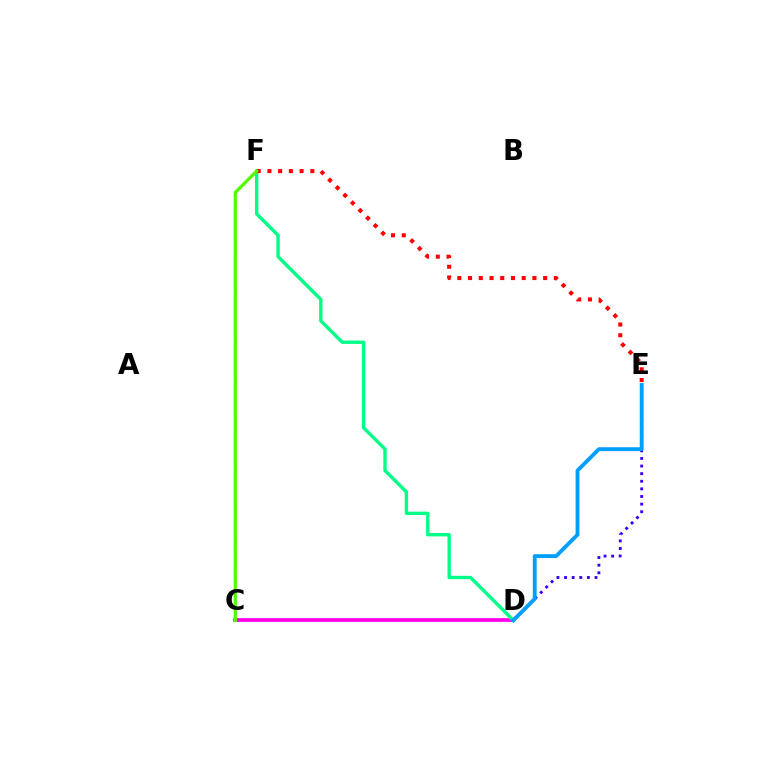{('C', 'D'): [{'color': '#ff00ed', 'line_style': 'solid', 'thickness': 2.69}], ('D', 'F'): [{'color': '#00ff86', 'line_style': 'solid', 'thickness': 2.43}], ('C', 'F'): [{'color': '#ffd500', 'line_style': 'dotted', 'thickness': 1.99}, {'color': '#4fff00', 'line_style': 'solid', 'thickness': 2.31}], ('E', 'F'): [{'color': '#ff0000', 'line_style': 'dotted', 'thickness': 2.91}], ('D', 'E'): [{'color': '#3700ff', 'line_style': 'dotted', 'thickness': 2.07}, {'color': '#009eff', 'line_style': 'solid', 'thickness': 2.77}]}